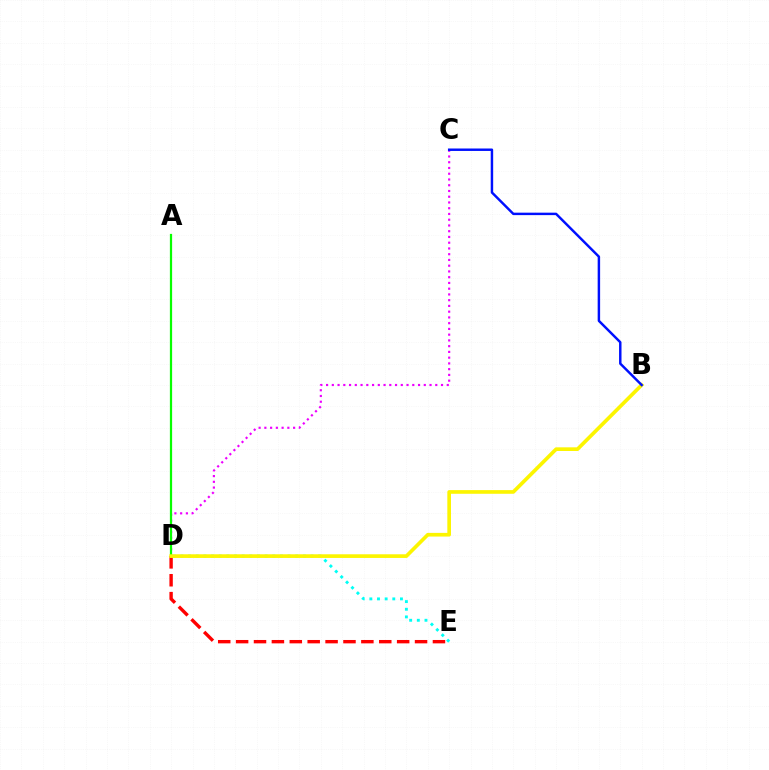{('D', 'E'): [{'color': '#ff0000', 'line_style': 'dashed', 'thickness': 2.43}, {'color': '#00fff6', 'line_style': 'dotted', 'thickness': 2.08}], ('C', 'D'): [{'color': '#ee00ff', 'line_style': 'dotted', 'thickness': 1.56}], ('A', 'D'): [{'color': '#08ff00', 'line_style': 'solid', 'thickness': 1.61}], ('B', 'D'): [{'color': '#fcf500', 'line_style': 'solid', 'thickness': 2.64}], ('B', 'C'): [{'color': '#0010ff', 'line_style': 'solid', 'thickness': 1.77}]}